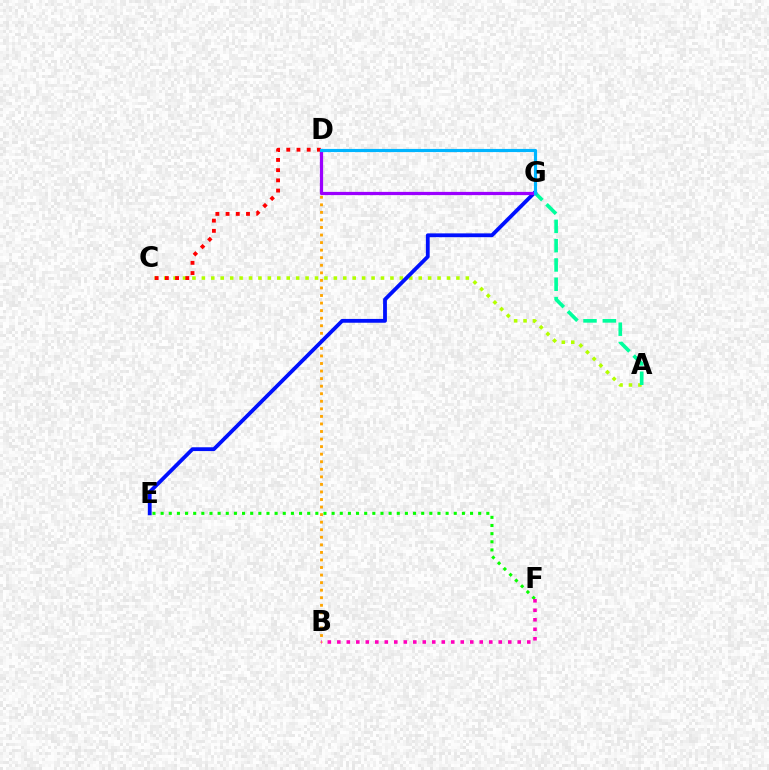{('A', 'C'): [{'color': '#b3ff00', 'line_style': 'dotted', 'thickness': 2.56}], ('B', 'D'): [{'color': '#ffa500', 'line_style': 'dotted', 'thickness': 2.05}], ('A', 'G'): [{'color': '#00ff9d', 'line_style': 'dashed', 'thickness': 2.62}], ('E', 'G'): [{'color': '#0010ff', 'line_style': 'solid', 'thickness': 2.74}], ('D', 'G'): [{'color': '#9b00ff', 'line_style': 'solid', 'thickness': 2.32}, {'color': '#00b5ff', 'line_style': 'solid', 'thickness': 2.26}], ('E', 'F'): [{'color': '#08ff00', 'line_style': 'dotted', 'thickness': 2.21}], ('C', 'D'): [{'color': '#ff0000', 'line_style': 'dotted', 'thickness': 2.77}], ('B', 'F'): [{'color': '#ff00bd', 'line_style': 'dotted', 'thickness': 2.58}]}